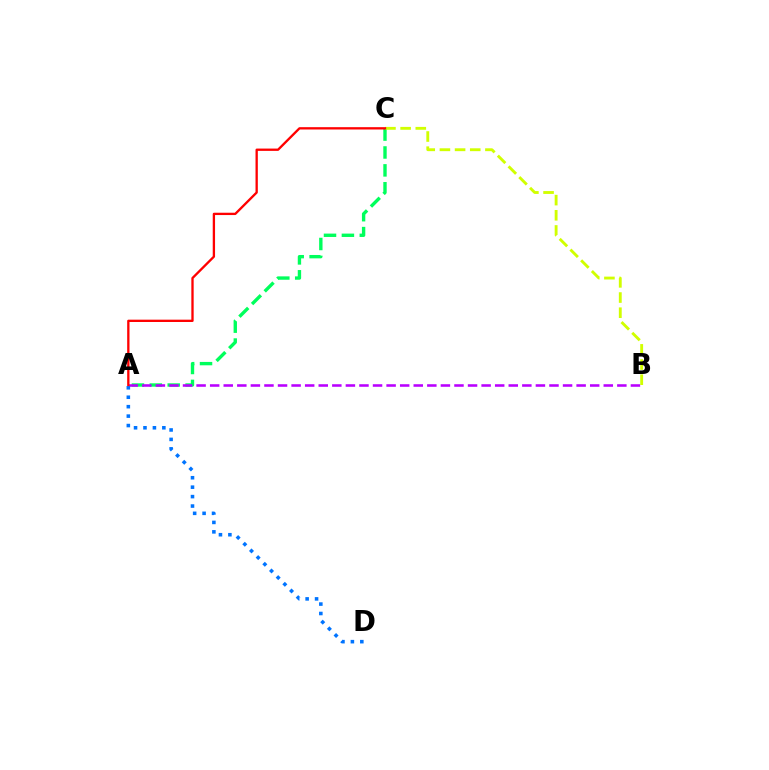{('A', 'C'): [{'color': '#00ff5c', 'line_style': 'dashed', 'thickness': 2.43}, {'color': '#ff0000', 'line_style': 'solid', 'thickness': 1.67}], ('A', 'B'): [{'color': '#b900ff', 'line_style': 'dashed', 'thickness': 1.84}], ('B', 'C'): [{'color': '#d1ff00', 'line_style': 'dashed', 'thickness': 2.06}], ('A', 'D'): [{'color': '#0074ff', 'line_style': 'dotted', 'thickness': 2.56}]}